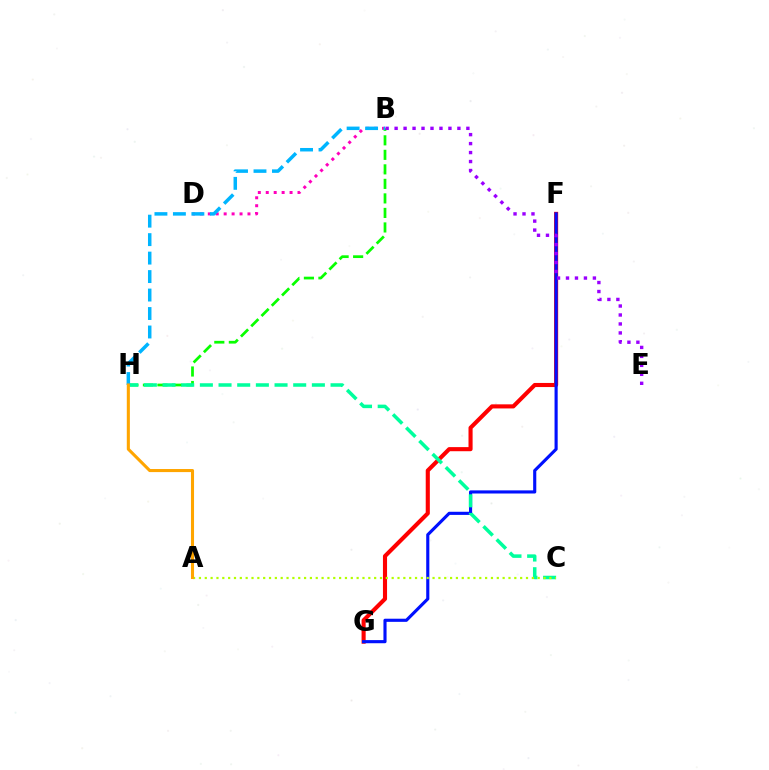{('B', 'D'): [{'color': '#ff00bd', 'line_style': 'dotted', 'thickness': 2.16}], ('F', 'G'): [{'color': '#ff0000', 'line_style': 'solid', 'thickness': 2.95}, {'color': '#0010ff', 'line_style': 'solid', 'thickness': 2.25}], ('B', 'H'): [{'color': '#08ff00', 'line_style': 'dashed', 'thickness': 1.97}, {'color': '#00b5ff', 'line_style': 'dashed', 'thickness': 2.51}], ('B', 'E'): [{'color': '#9b00ff', 'line_style': 'dotted', 'thickness': 2.44}], ('C', 'H'): [{'color': '#00ff9d', 'line_style': 'dashed', 'thickness': 2.54}], ('A', 'C'): [{'color': '#b3ff00', 'line_style': 'dotted', 'thickness': 1.59}], ('A', 'H'): [{'color': '#ffa500', 'line_style': 'solid', 'thickness': 2.22}]}